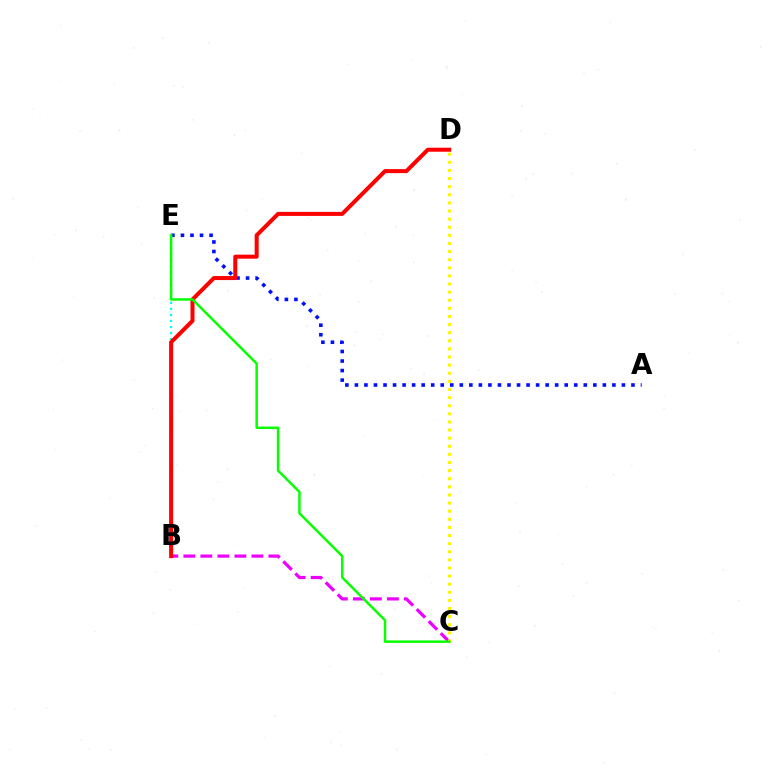{('B', 'C'): [{'color': '#ee00ff', 'line_style': 'dashed', 'thickness': 2.31}], ('A', 'E'): [{'color': '#0010ff', 'line_style': 'dotted', 'thickness': 2.59}], ('B', 'E'): [{'color': '#00fff6', 'line_style': 'dotted', 'thickness': 1.65}], ('C', 'D'): [{'color': '#fcf500', 'line_style': 'dotted', 'thickness': 2.2}], ('B', 'D'): [{'color': '#ff0000', 'line_style': 'solid', 'thickness': 2.89}], ('C', 'E'): [{'color': '#08ff00', 'line_style': 'solid', 'thickness': 1.79}]}